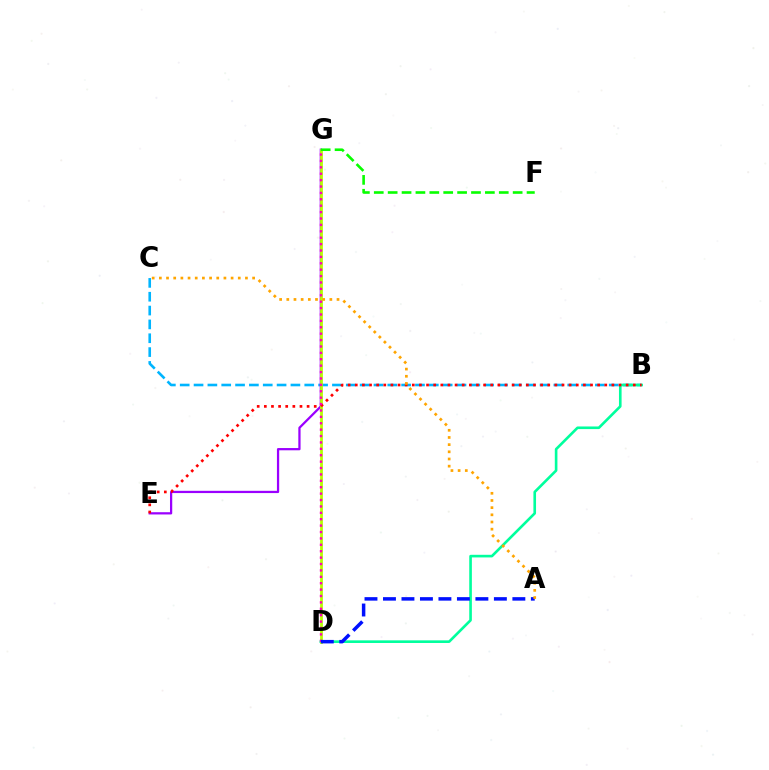{('B', 'C'): [{'color': '#00b5ff', 'line_style': 'dashed', 'thickness': 1.88}], ('B', 'D'): [{'color': '#00ff9d', 'line_style': 'solid', 'thickness': 1.89}], ('E', 'G'): [{'color': '#9b00ff', 'line_style': 'solid', 'thickness': 1.62}], ('D', 'G'): [{'color': '#b3ff00', 'line_style': 'solid', 'thickness': 2.0}, {'color': '#ff00bd', 'line_style': 'dotted', 'thickness': 1.74}], ('F', 'G'): [{'color': '#08ff00', 'line_style': 'dashed', 'thickness': 1.89}], ('B', 'E'): [{'color': '#ff0000', 'line_style': 'dotted', 'thickness': 1.94}], ('A', 'D'): [{'color': '#0010ff', 'line_style': 'dashed', 'thickness': 2.51}], ('A', 'C'): [{'color': '#ffa500', 'line_style': 'dotted', 'thickness': 1.95}]}